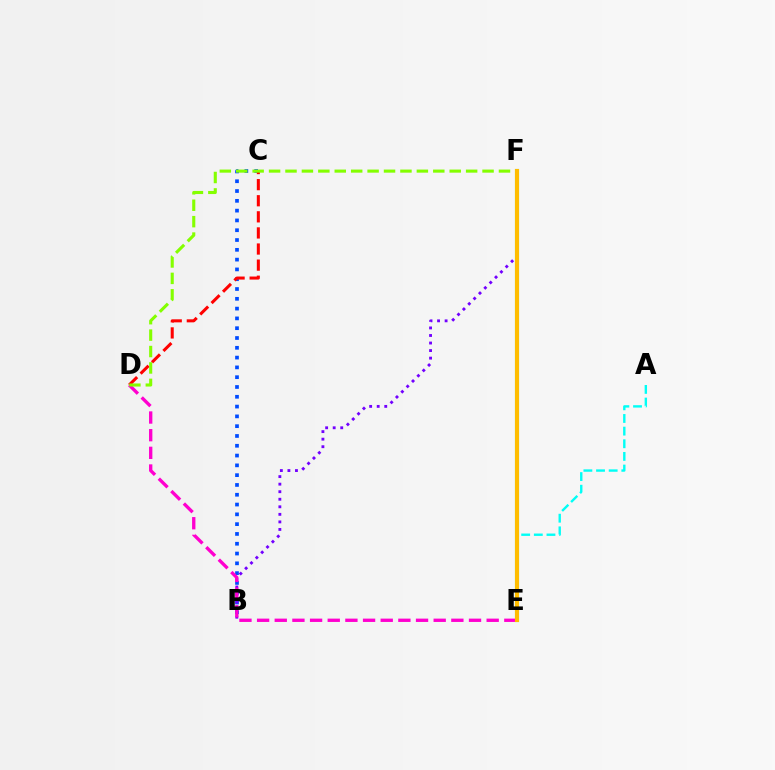{('E', 'F'): [{'color': '#00ff39', 'line_style': 'solid', 'thickness': 2.93}, {'color': '#ffbd00', 'line_style': 'solid', 'thickness': 2.94}], ('B', 'C'): [{'color': '#004bff', 'line_style': 'dotted', 'thickness': 2.66}], ('C', 'D'): [{'color': '#ff0000', 'line_style': 'dashed', 'thickness': 2.19}], ('B', 'F'): [{'color': '#7200ff', 'line_style': 'dotted', 'thickness': 2.05}], ('D', 'E'): [{'color': '#ff00cf', 'line_style': 'dashed', 'thickness': 2.4}], ('A', 'E'): [{'color': '#00fff6', 'line_style': 'dashed', 'thickness': 1.72}], ('D', 'F'): [{'color': '#84ff00', 'line_style': 'dashed', 'thickness': 2.23}]}